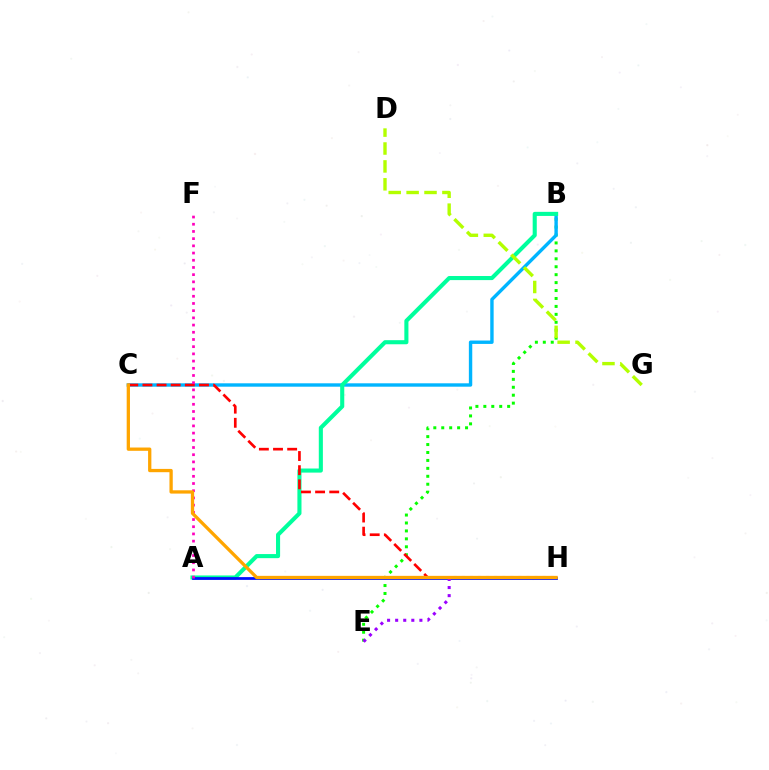{('B', 'E'): [{'color': '#08ff00', 'line_style': 'dotted', 'thickness': 2.16}], ('B', 'C'): [{'color': '#00b5ff', 'line_style': 'solid', 'thickness': 2.44}], ('A', 'B'): [{'color': '#00ff9d', 'line_style': 'solid', 'thickness': 2.94}], ('A', 'H'): [{'color': '#0010ff', 'line_style': 'solid', 'thickness': 1.99}], ('C', 'H'): [{'color': '#ff0000', 'line_style': 'dashed', 'thickness': 1.92}, {'color': '#ffa500', 'line_style': 'solid', 'thickness': 2.37}], ('A', 'F'): [{'color': '#ff00bd', 'line_style': 'dotted', 'thickness': 1.96}], ('E', 'H'): [{'color': '#9b00ff', 'line_style': 'dotted', 'thickness': 2.19}], ('D', 'G'): [{'color': '#b3ff00', 'line_style': 'dashed', 'thickness': 2.43}]}